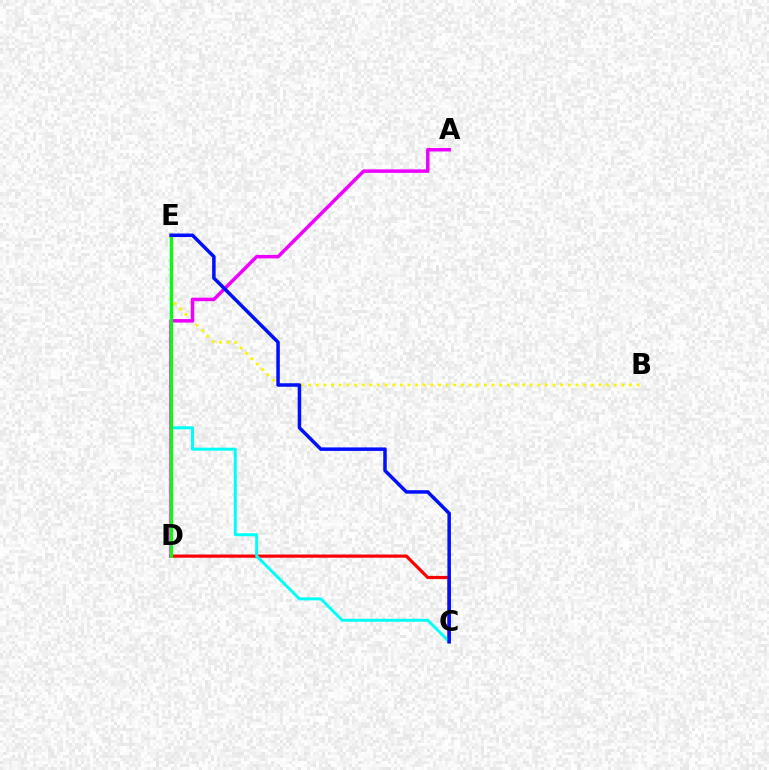{('C', 'D'): [{'color': '#ff0000', 'line_style': 'solid', 'thickness': 2.31}], ('C', 'E'): [{'color': '#00fff6', 'line_style': 'solid', 'thickness': 2.15}, {'color': '#0010ff', 'line_style': 'solid', 'thickness': 2.53}], ('B', 'E'): [{'color': '#fcf500', 'line_style': 'dotted', 'thickness': 2.07}], ('A', 'D'): [{'color': '#ee00ff', 'line_style': 'solid', 'thickness': 2.52}], ('D', 'E'): [{'color': '#08ff00', 'line_style': 'solid', 'thickness': 2.14}]}